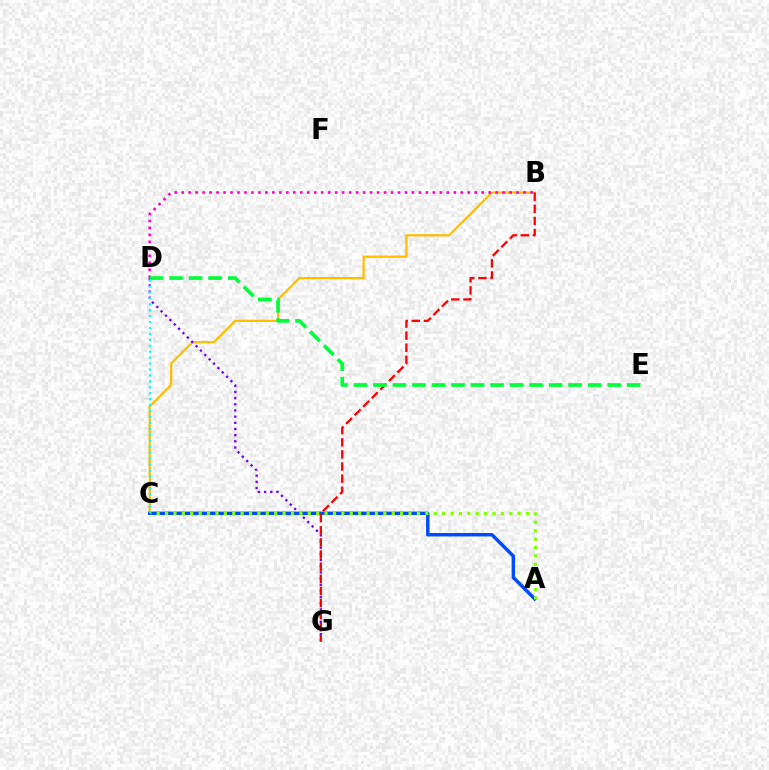{('B', 'C'): [{'color': '#ffbd00', 'line_style': 'solid', 'thickness': 1.6}], ('D', 'G'): [{'color': '#7200ff', 'line_style': 'dotted', 'thickness': 1.68}], ('B', 'D'): [{'color': '#ff00cf', 'line_style': 'dotted', 'thickness': 1.9}], ('A', 'C'): [{'color': '#004bff', 'line_style': 'solid', 'thickness': 2.48}, {'color': '#84ff00', 'line_style': 'dotted', 'thickness': 2.28}], ('B', 'G'): [{'color': '#ff0000', 'line_style': 'dashed', 'thickness': 1.65}], ('C', 'D'): [{'color': '#00fff6', 'line_style': 'dotted', 'thickness': 1.61}], ('D', 'E'): [{'color': '#00ff39', 'line_style': 'dashed', 'thickness': 2.65}]}